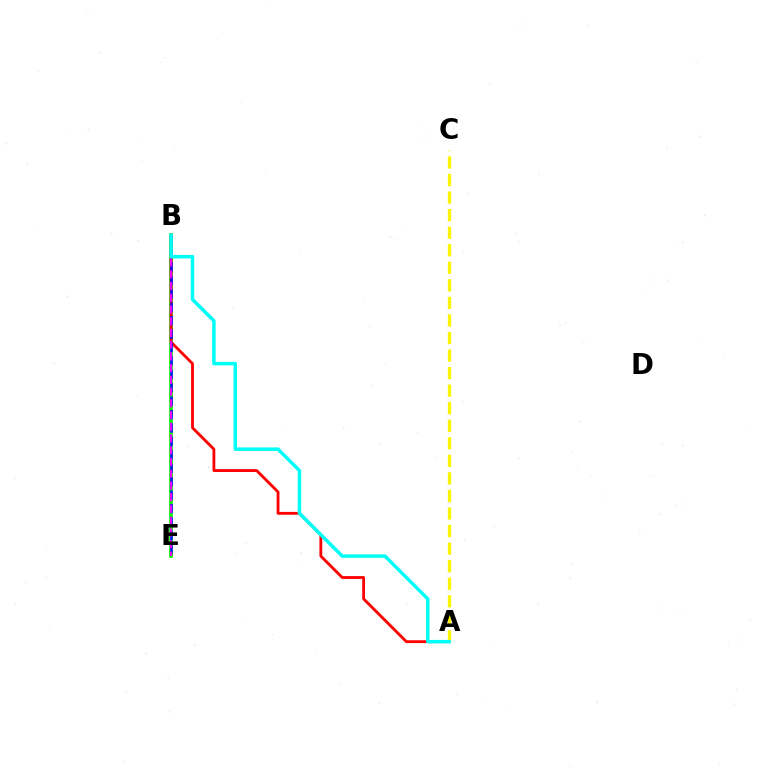{('B', 'E'): [{'color': '#08ff00', 'line_style': 'solid', 'thickness': 2.69}, {'color': '#0010ff', 'line_style': 'dashed', 'thickness': 1.82}, {'color': '#ee00ff', 'line_style': 'dashed', 'thickness': 1.59}], ('A', 'B'): [{'color': '#ff0000', 'line_style': 'solid', 'thickness': 2.04}, {'color': '#00fff6', 'line_style': 'solid', 'thickness': 2.51}], ('A', 'C'): [{'color': '#fcf500', 'line_style': 'dashed', 'thickness': 2.38}]}